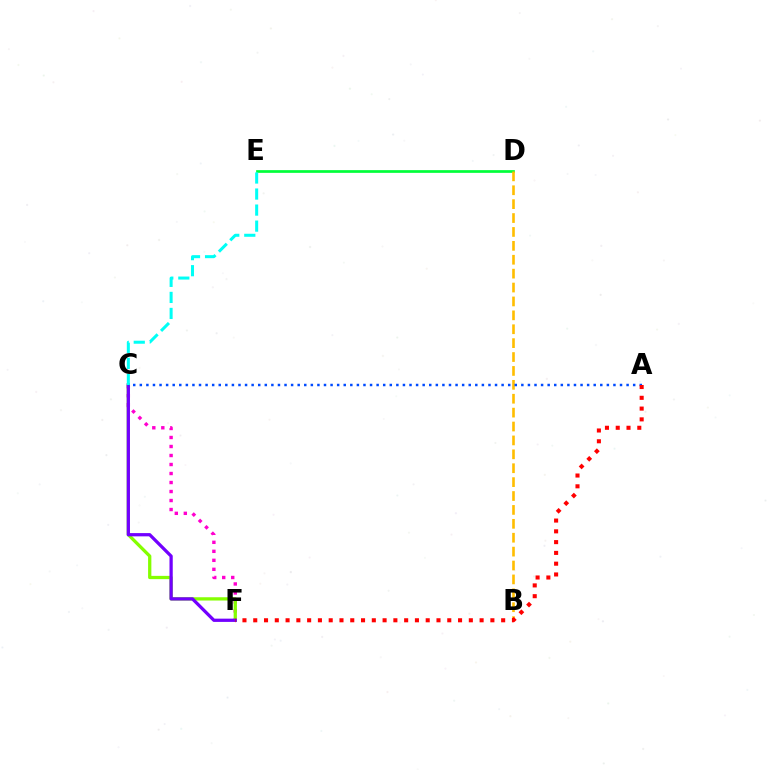{('D', 'E'): [{'color': '#00ff39', 'line_style': 'solid', 'thickness': 1.95}], ('C', 'F'): [{'color': '#ff00cf', 'line_style': 'dotted', 'thickness': 2.45}, {'color': '#84ff00', 'line_style': 'solid', 'thickness': 2.36}, {'color': '#7200ff', 'line_style': 'solid', 'thickness': 2.34}], ('B', 'D'): [{'color': '#ffbd00', 'line_style': 'dashed', 'thickness': 1.89}], ('A', 'C'): [{'color': '#004bff', 'line_style': 'dotted', 'thickness': 1.79}], ('A', 'F'): [{'color': '#ff0000', 'line_style': 'dotted', 'thickness': 2.93}], ('C', 'E'): [{'color': '#00fff6', 'line_style': 'dashed', 'thickness': 2.18}]}